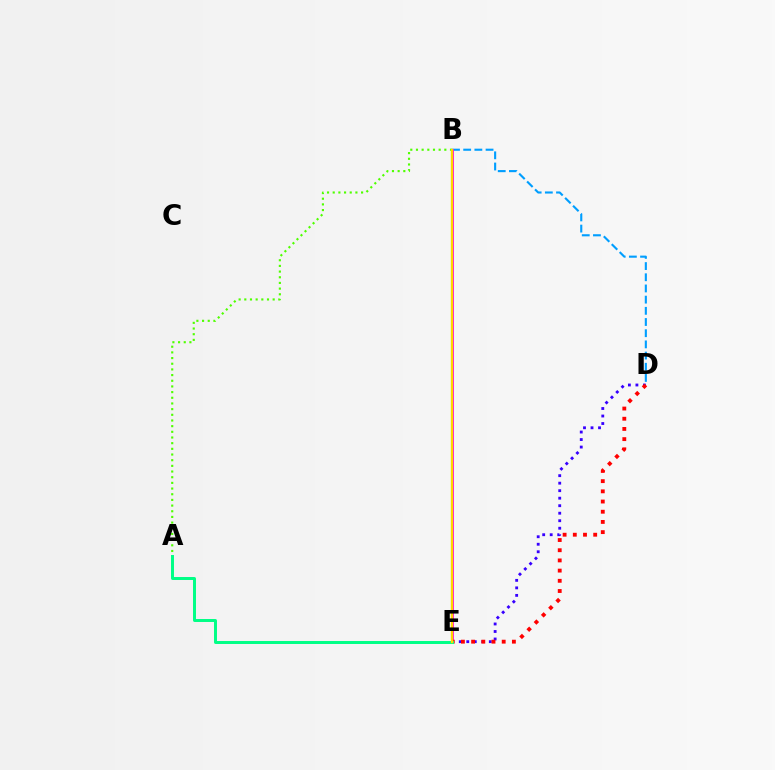{('D', 'E'): [{'color': '#3700ff', 'line_style': 'dotted', 'thickness': 2.04}, {'color': '#ff0000', 'line_style': 'dotted', 'thickness': 2.77}], ('B', 'D'): [{'color': '#009eff', 'line_style': 'dashed', 'thickness': 1.52}], ('B', 'E'): [{'color': '#ff00ed', 'line_style': 'solid', 'thickness': 2.07}, {'color': '#ffd500', 'line_style': 'solid', 'thickness': 1.7}], ('A', 'B'): [{'color': '#4fff00', 'line_style': 'dotted', 'thickness': 1.54}], ('A', 'E'): [{'color': '#00ff86', 'line_style': 'solid', 'thickness': 2.14}]}